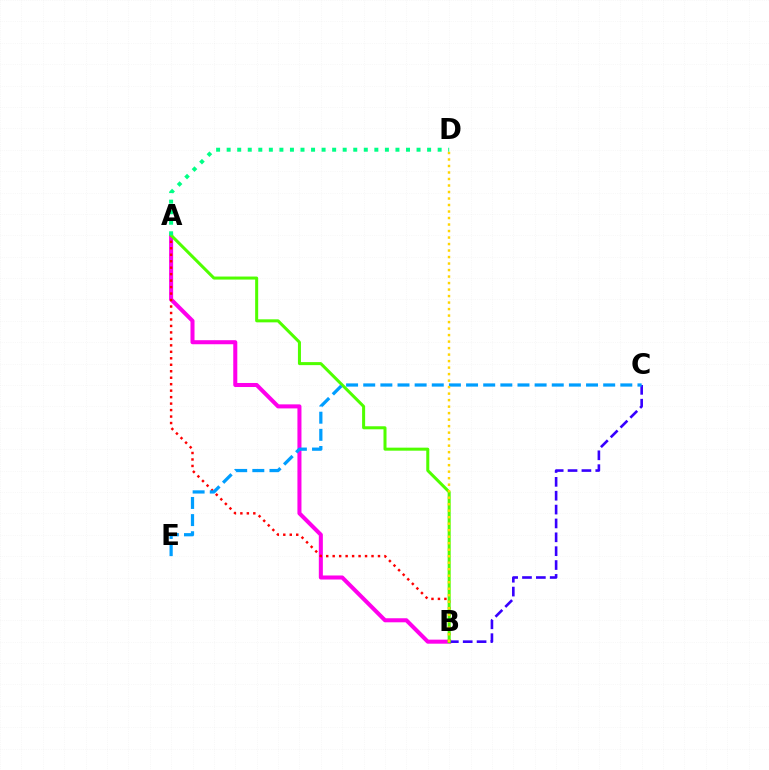{('A', 'B'): [{'color': '#ff00ed', 'line_style': 'solid', 'thickness': 2.91}, {'color': '#ff0000', 'line_style': 'dotted', 'thickness': 1.76}, {'color': '#4fff00', 'line_style': 'solid', 'thickness': 2.18}], ('B', 'C'): [{'color': '#3700ff', 'line_style': 'dashed', 'thickness': 1.88}], ('C', 'E'): [{'color': '#009eff', 'line_style': 'dashed', 'thickness': 2.33}], ('B', 'D'): [{'color': '#ffd500', 'line_style': 'dotted', 'thickness': 1.77}], ('A', 'D'): [{'color': '#00ff86', 'line_style': 'dotted', 'thickness': 2.87}]}